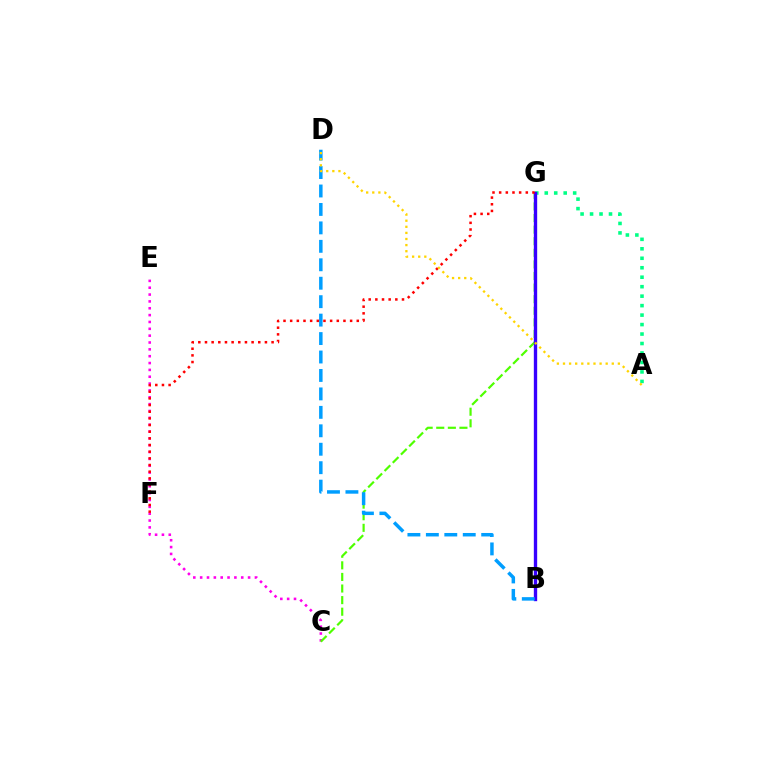{('C', 'E'): [{'color': '#ff00ed', 'line_style': 'dotted', 'thickness': 1.86}], ('C', 'G'): [{'color': '#4fff00', 'line_style': 'dashed', 'thickness': 1.57}], ('A', 'G'): [{'color': '#00ff86', 'line_style': 'dotted', 'thickness': 2.57}], ('B', 'G'): [{'color': '#3700ff', 'line_style': 'solid', 'thickness': 2.4}], ('B', 'D'): [{'color': '#009eff', 'line_style': 'dashed', 'thickness': 2.51}], ('F', 'G'): [{'color': '#ff0000', 'line_style': 'dotted', 'thickness': 1.81}], ('A', 'D'): [{'color': '#ffd500', 'line_style': 'dotted', 'thickness': 1.66}]}